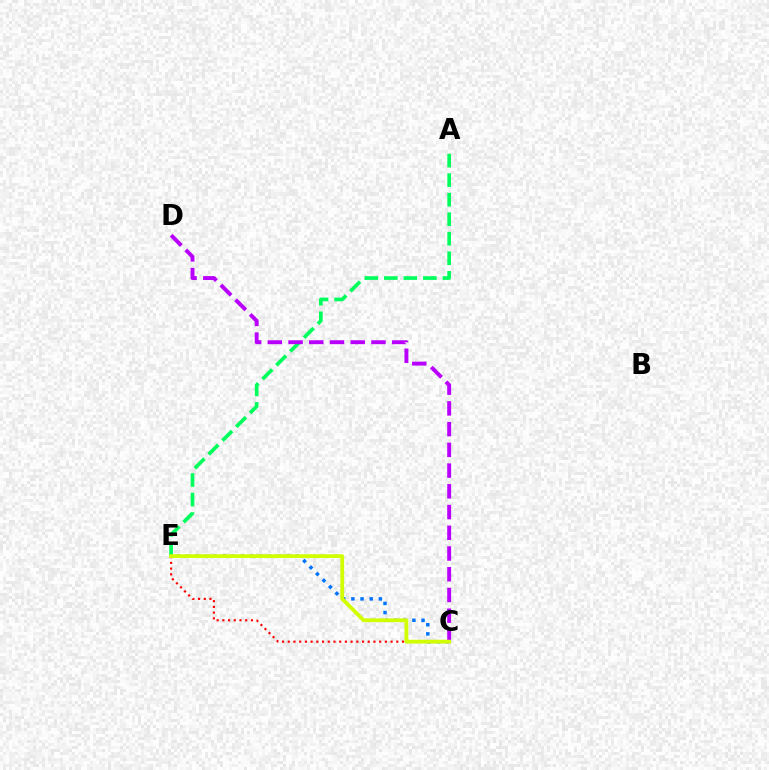{('C', 'E'): [{'color': '#0074ff', 'line_style': 'dotted', 'thickness': 2.49}, {'color': '#ff0000', 'line_style': 'dotted', 'thickness': 1.55}, {'color': '#d1ff00', 'line_style': 'solid', 'thickness': 2.75}], ('A', 'E'): [{'color': '#00ff5c', 'line_style': 'dashed', 'thickness': 2.65}], ('C', 'D'): [{'color': '#b900ff', 'line_style': 'dashed', 'thickness': 2.82}]}